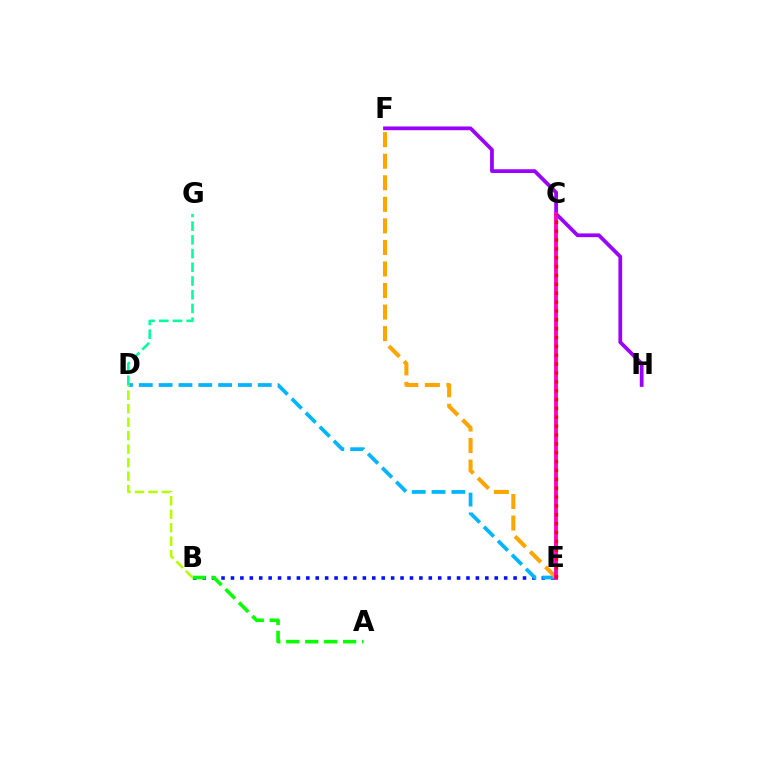{('B', 'E'): [{'color': '#0010ff', 'line_style': 'dotted', 'thickness': 2.56}], ('F', 'H'): [{'color': '#9b00ff', 'line_style': 'solid', 'thickness': 2.7}], ('D', 'E'): [{'color': '#00b5ff', 'line_style': 'dashed', 'thickness': 2.69}], ('E', 'F'): [{'color': '#ffa500', 'line_style': 'dashed', 'thickness': 2.93}], ('A', 'B'): [{'color': '#08ff00', 'line_style': 'dashed', 'thickness': 2.58}], ('B', 'D'): [{'color': '#b3ff00', 'line_style': 'dashed', 'thickness': 1.83}], ('C', 'E'): [{'color': '#ff00bd', 'line_style': 'solid', 'thickness': 2.76}, {'color': '#ff0000', 'line_style': 'dotted', 'thickness': 2.41}], ('D', 'G'): [{'color': '#00ff9d', 'line_style': 'dashed', 'thickness': 1.86}]}